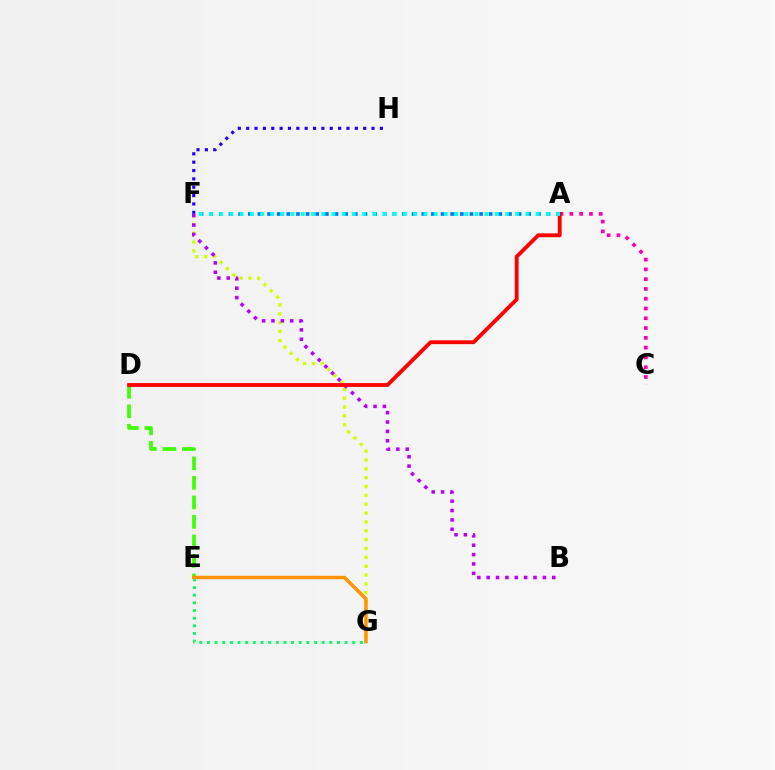{('A', 'C'): [{'color': '#ff00ac', 'line_style': 'dotted', 'thickness': 2.66}], ('F', 'G'): [{'color': '#d1ff00', 'line_style': 'dotted', 'thickness': 2.4}], ('F', 'H'): [{'color': '#2500ff', 'line_style': 'dotted', 'thickness': 2.27}], ('E', 'G'): [{'color': '#00ff5c', 'line_style': 'dotted', 'thickness': 2.08}, {'color': '#ff9400', 'line_style': 'solid', 'thickness': 2.5}], ('B', 'F'): [{'color': '#b900ff', 'line_style': 'dotted', 'thickness': 2.55}], ('D', 'E'): [{'color': '#3dff00', 'line_style': 'dashed', 'thickness': 2.65}], ('A', 'D'): [{'color': '#ff0000', 'line_style': 'solid', 'thickness': 2.78}], ('A', 'F'): [{'color': '#0074ff', 'line_style': 'dotted', 'thickness': 2.62}, {'color': '#00fff6', 'line_style': 'dotted', 'thickness': 2.77}]}